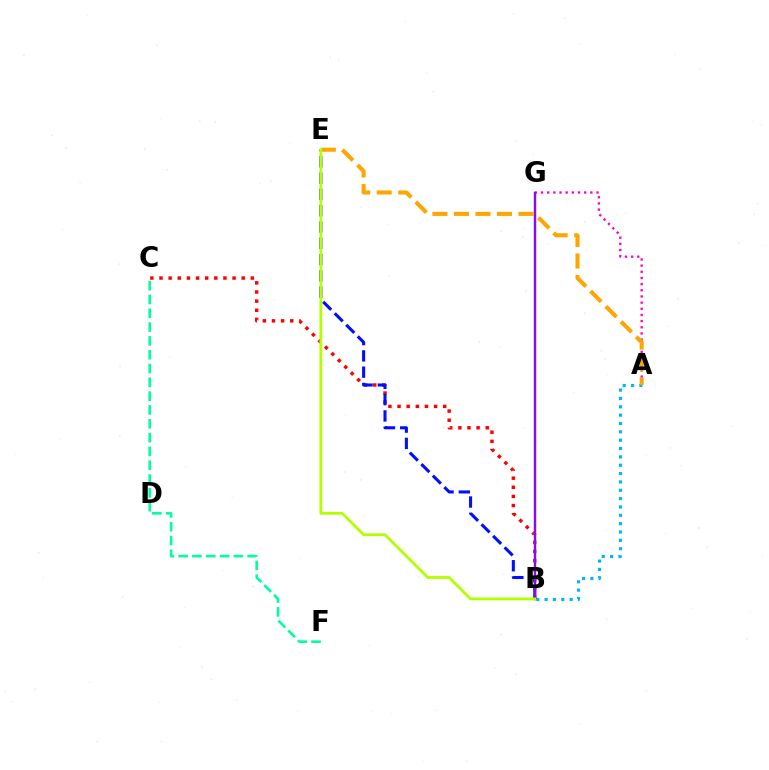{('C', 'F'): [{'color': '#00ff9d', 'line_style': 'dashed', 'thickness': 1.88}], ('A', 'B'): [{'color': '#00b5ff', 'line_style': 'dotted', 'thickness': 2.27}], ('B', 'C'): [{'color': '#ff0000', 'line_style': 'dotted', 'thickness': 2.48}], ('B', 'E'): [{'color': '#0010ff', 'line_style': 'dashed', 'thickness': 2.21}, {'color': '#b3ff00', 'line_style': 'solid', 'thickness': 2.0}], ('B', 'G'): [{'color': '#08ff00', 'line_style': 'solid', 'thickness': 1.74}, {'color': '#9b00ff', 'line_style': 'solid', 'thickness': 1.63}], ('A', 'G'): [{'color': '#ff00bd', 'line_style': 'dotted', 'thickness': 1.67}], ('A', 'E'): [{'color': '#ffa500', 'line_style': 'dashed', 'thickness': 2.92}]}